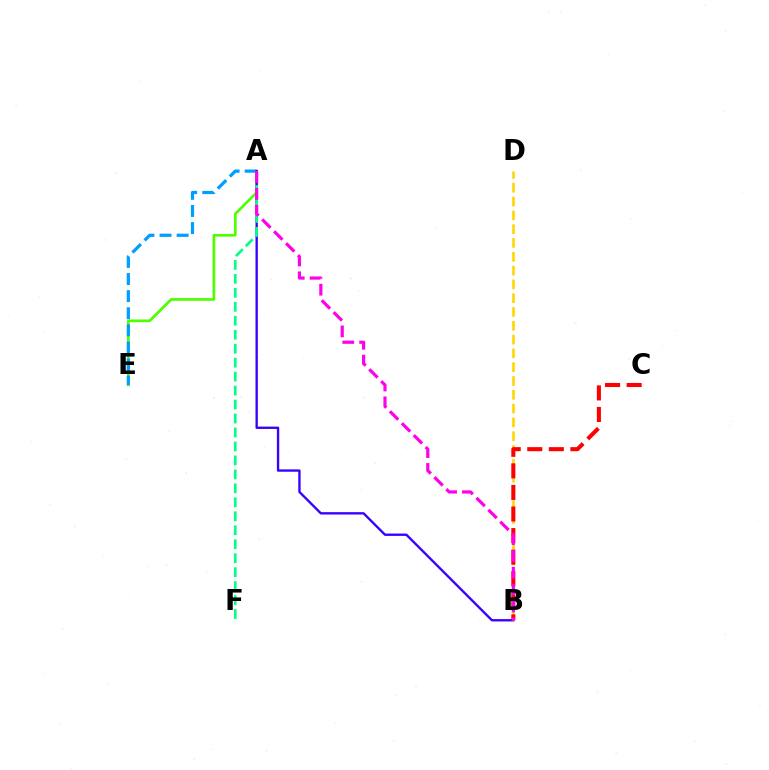{('A', 'E'): [{'color': '#4fff00', 'line_style': 'solid', 'thickness': 1.95}, {'color': '#009eff', 'line_style': 'dashed', 'thickness': 2.32}], ('A', 'B'): [{'color': '#3700ff', 'line_style': 'solid', 'thickness': 1.69}, {'color': '#ff00ed', 'line_style': 'dashed', 'thickness': 2.29}], ('A', 'F'): [{'color': '#00ff86', 'line_style': 'dashed', 'thickness': 1.9}], ('B', 'D'): [{'color': '#ffd500', 'line_style': 'dashed', 'thickness': 1.88}], ('B', 'C'): [{'color': '#ff0000', 'line_style': 'dashed', 'thickness': 2.93}]}